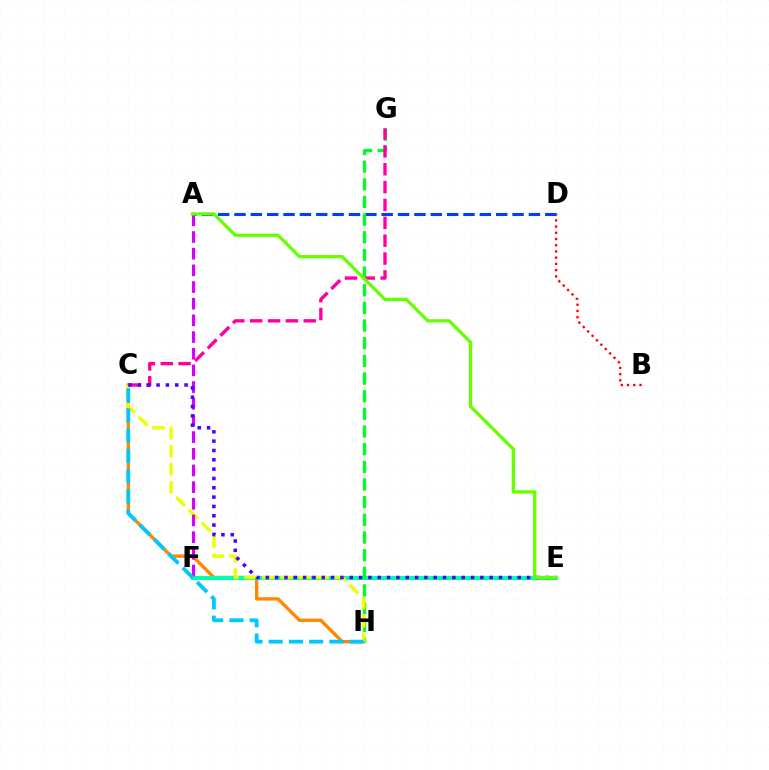{('C', 'H'): [{'color': '#ff8800', 'line_style': 'solid', 'thickness': 2.43}, {'color': '#eeff00', 'line_style': 'dashed', 'thickness': 2.45}, {'color': '#00c7ff', 'line_style': 'dashed', 'thickness': 2.75}], ('E', 'F'): [{'color': '#00ffaf', 'line_style': 'solid', 'thickness': 3.0}], ('B', 'D'): [{'color': '#ff0000', 'line_style': 'dotted', 'thickness': 1.69}], ('A', 'D'): [{'color': '#003fff', 'line_style': 'dashed', 'thickness': 2.22}], ('G', 'H'): [{'color': '#00ff27', 'line_style': 'dashed', 'thickness': 2.4}], ('C', 'G'): [{'color': '#ff00a0', 'line_style': 'dashed', 'thickness': 2.43}], ('A', 'F'): [{'color': '#d600ff', 'line_style': 'dashed', 'thickness': 2.27}], ('C', 'E'): [{'color': '#4f00ff', 'line_style': 'dotted', 'thickness': 2.53}], ('A', 'E'): [{'color': '#66ff00', 'line_style': 'solid', 'thickness': 2.36}]}